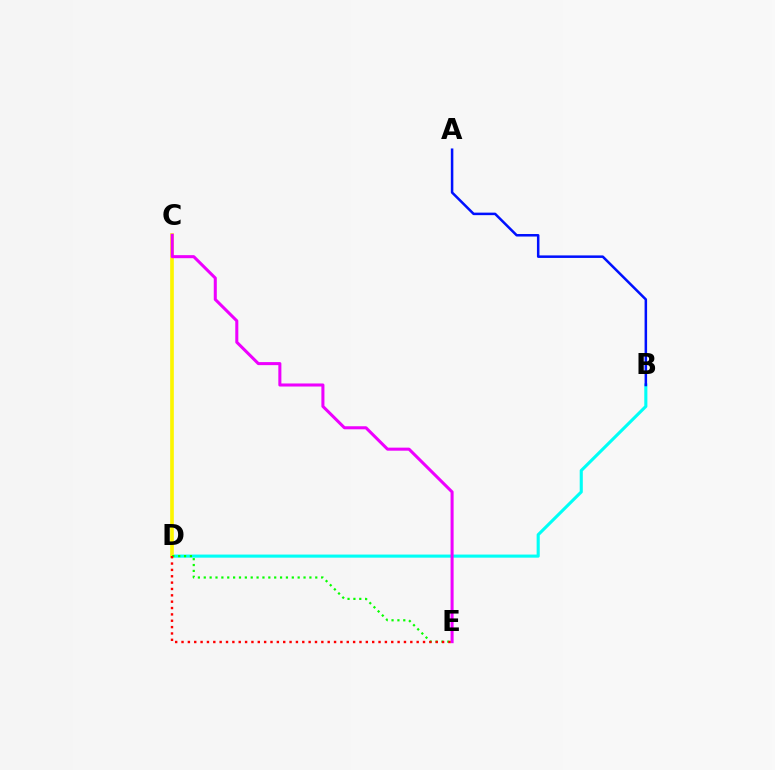{('B', 'D'): [{'color': '#00fff6', 'line_style': 'solid', 'thickness': 2.23}], ('C', 'D'): [{'color': '#fcf500', 'line_style': 'solid', 'thickness': 2.64}], ('D', 'E'): [{'color': '#08ff00', 'line_style': 'dotted', 'thickness': 1.59}, {'color': '#ff0000', 'line_style': 'dotted', 'thickness': 1.73}], ('C', 'E'): [{'color': '#ee00ff', 'line_style': 'solid', 'thickness': 2.19}], ('A', 'B'): [{'color': '#0010ff', 'line_style': 'solid', 'thickness': 1.82}]}